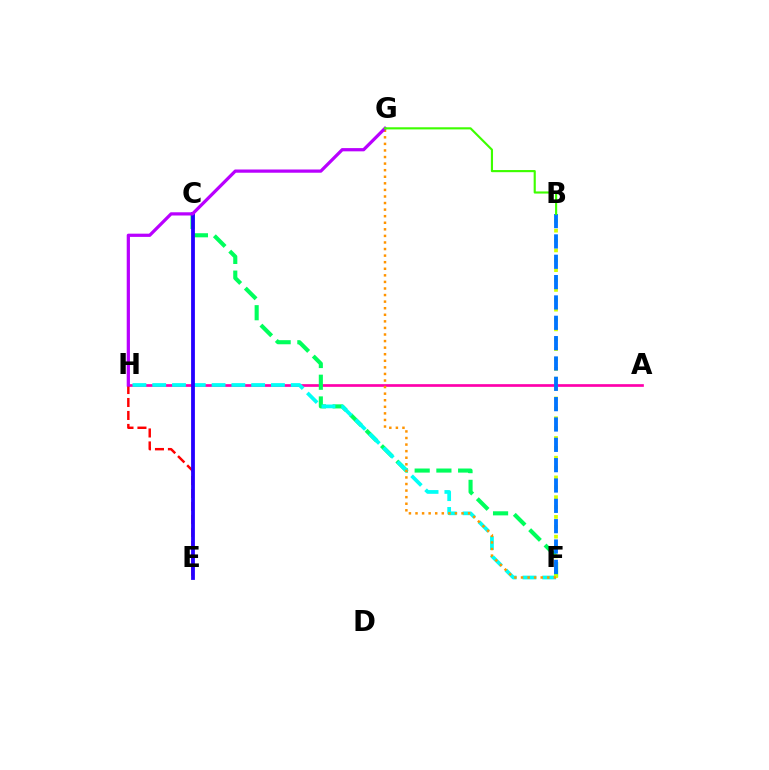{('A', 'H'): [{'color': '#ff00ac', 'line_style': 'solid', 'thickness': 1.94}], ('C', 'F'): [{'color': '#00ff5c', 'line_style': 'dashed', 'thickness': 2.95}], ('F', 'H'): [{'color': '#00fff6', 'line_style': 'dashed', 'thickness': 2.69}], ('B', 'F'): [{'color': '#d1ff00', 'line_style': 'dotted', 'thickness': 2.68}, {'color': '#0074ff', 'line_style': 'dashed', 'thickness': 2.76}], ('E', 'H'): [{'color': '#ff0000', 'line_style': 'dashed', 'thickness': 1.76}], ('C', 'E'): [{'color': '#2500ff', 'line_style': 'solid', 'thickness': 2.73}], ('F', 'G'): [{'color': '#ff9400', 'line_style': 'dotted', 'thickness': 1.79}], ('G', 'H'): [{'color': '#b900ff', 'line_style': 'solid', 'thickness': 2.32}], ('B', 'G'): [{'color': '#3dff00', 'line_style': 'solid', 'thickness': 1.54}]}